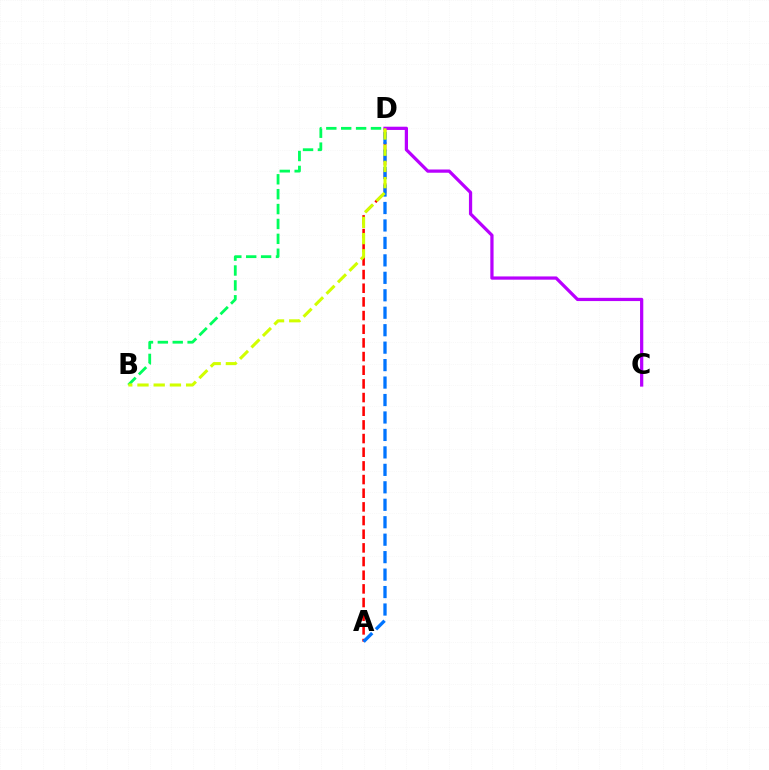{('A', 'D'): [{'color': '#ff0000', 'line_style': 'dashed', 'thickness': 1.86}, {'color': '#0074ff', 'line_style': 'dashed', 'thickness': 2.37}], ('C', 'D'): [{'color': '#b900ff', 'line_style': 'solid', 'thickness': 2.33}], ('B', 'D'): [{'color': '#00ff5c', 'line_style': 'dashed', 'thickness': 2.02}, {'color': '#d1ff00', 'line_style': 'dashed', 'thickness': 2.2}]}